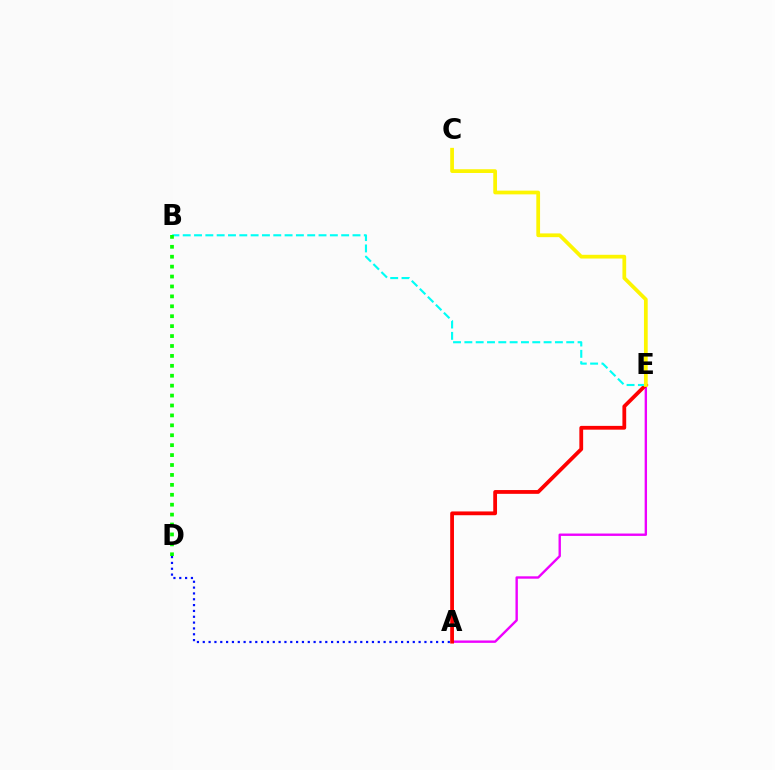{('A', 'E'): [{'color': '#ee00ff', 'line_style': 'solid', 'thickness': 1.72}, {'color': '#ff0000', 'line_style': 'solid', 'thickness': 2.72}], ('B', 'E'): [{'color': '#00fff6', 'line_style': 'dashed', 'thickness': 1.54}], ('A', 'D'): [{'color': '#0010ff', 'line_style': 'dotted', 'thickness': 1.58}], ('B', 'D'): [{'color': '#08ff00', 'line_style': 'dotted', 'thickness': 2.69}], ('C', 'E'): [{'color': '#fcf500', 'line_style': 'solid', 'thickness': 2.7}]}